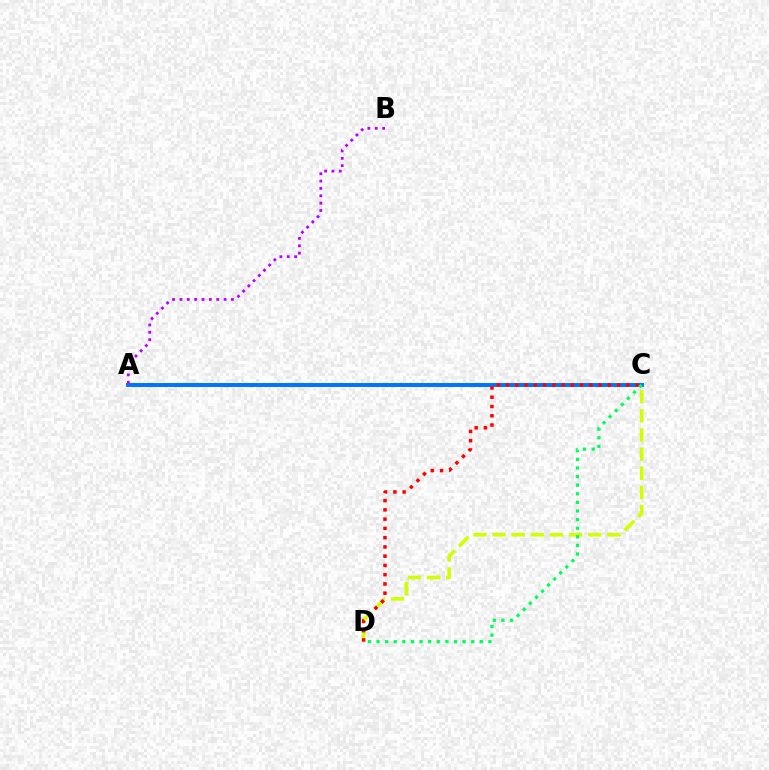{('C', 'D'): [{'color': '#d1ff00', 'line_style': 'dashed', 'thickness': 2.6}, {'color': '#ff0000', 'line_style': 'dotted', 'thickness': 2.52}, {'color': '#00ff5c', 'line_style': 'dotted', 'thickness': 2.34}], ('A', 'C'): [{'color': '#0074ff', 'line_style': 'solid', 'thickness': 2.84}], ('A', 'B'): [{'color': '#b900ff', 'line_style': 'dotted', 'thickness': 2.0}]}